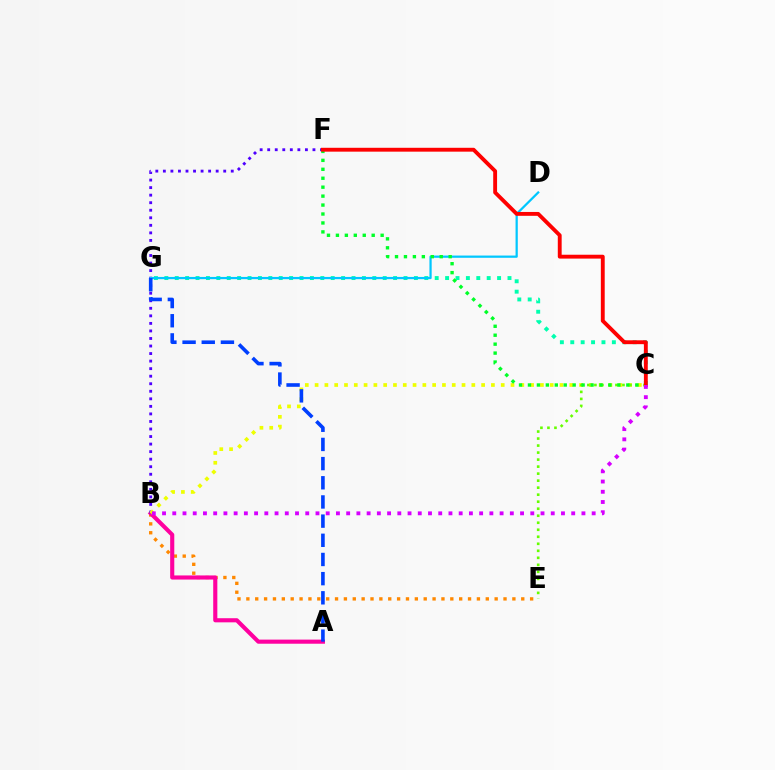{('B', 'E'): [{'color': '#ff8800', 'line_style': 'dotted', 'thickness': 2.41}], ('C', 'G'): [{'color': '#00ffaf', 'line_style': 'dotted', 'thickness': 2.83}], ('A', 'B'): [{'color': '#ff00a0', 'line_style': 'solid', 'thickness': 2.96}], ('B', 'F'): [{'color': '#4f00ff', 'line_style': 'dotted', 'thickness': 2.05}], ('B', 'C'): [{'color': '#eeff00', 'line_style': 'dotted', 'thickness': 2.66}, {'color': '#d600ff', 'line_style': 'dotted', 'thickness': 2.78}], ('C', 'E'): [{'color': '#66ff00', 'line_style': 'dotted', 'thickness': 1.91}], ('D', 'G'): [{'color': '#00c7ff', 'line_style': 'solid', 'thickness': 1.61}], ('C', 'F'): [{'color': '#00ff27', 'line_style': 'dotted', 'thickness': 2.43}, {'color': '#ff0000', 'line_style': 'solid', 'thickness': 2.78}], ('A', 'G'): [{'color': '#003fff', 'line_style': 'dashed', 'thickness': 2.6}]}